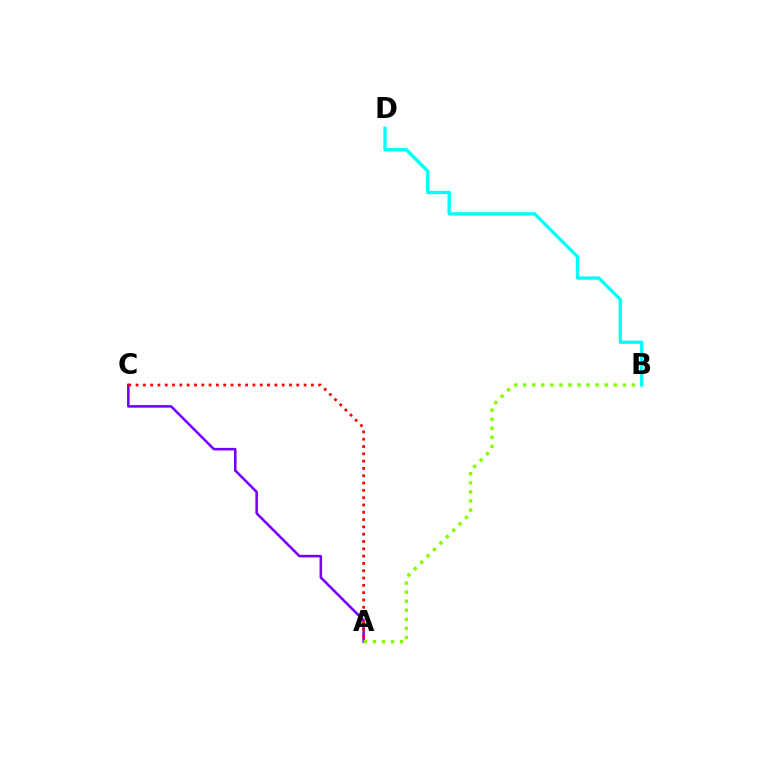{('A', 'C'): [{'color': '#7200ff', 'line_style': 'solid', 'thickness': 1.84}, {'color': '#ff0000', 'line_style': 'dotted', 'thickness': 1.99}], ('A', 'B'): [{'color': '#84ff00', 'line_style': 'dotted', 'thickness': 2.46}], ('B', 'D'): [{'color': '#00fff6', 'line_style': 'solid', 'thickness': 2.4}]}